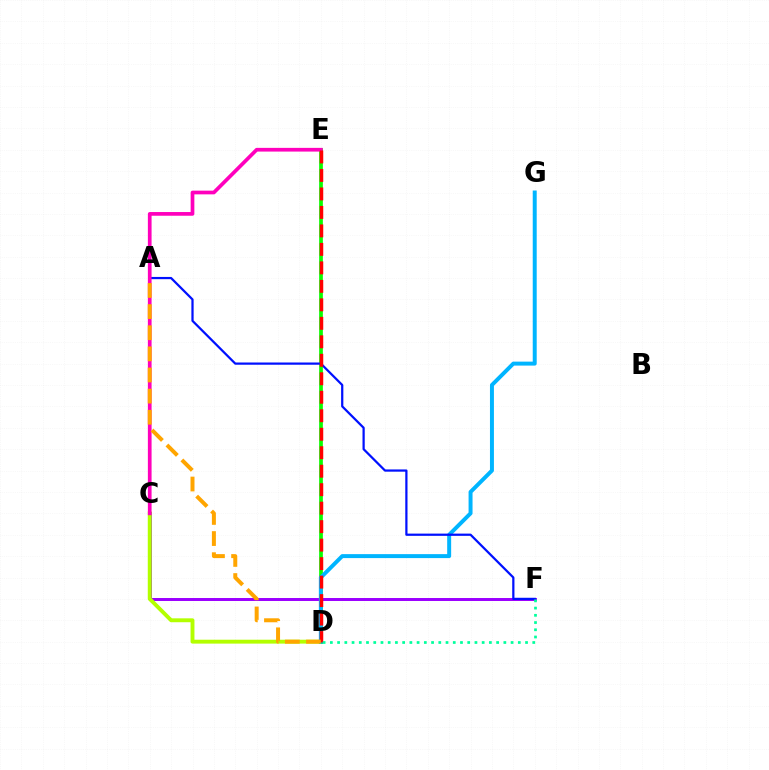{('C', 'F'): [{'color': '#9b00ff', 'line_style': 'solid', 'thickness': 2.14}], ('C', 'D'): [{'color': '#b3ff00', 'line_style': 'solid', 'thickness': 2.81}], ('D', 'E'): [{'color': '#08ff00', 'line_style': 'solid', 'thickness': 2.68}, {'color': '#ff0000', 'line_style': 'dashed', 'thickness': 2.51}], ('D', 'G'): [{'color': '#00b5ff', 'line_style': 'solid', 'thickness': 2.86}], ('A', 'F'): [{'color': '#0010ff', 'line_style': 'solid', 'thickness': 1.61}], ('C', 'E'): [{'color': '#ff00bd', 'line_style': 'solid', 'thickness': 2.67}], ('D', 'F'): [{'color': '#00ff9d', 'line_style': 'dotted', 'thickness': 1.96}], ('A', 'D'): [{'color': '#ffa500', 'line_style': 'dashed', 'thickness': 2.87}]}